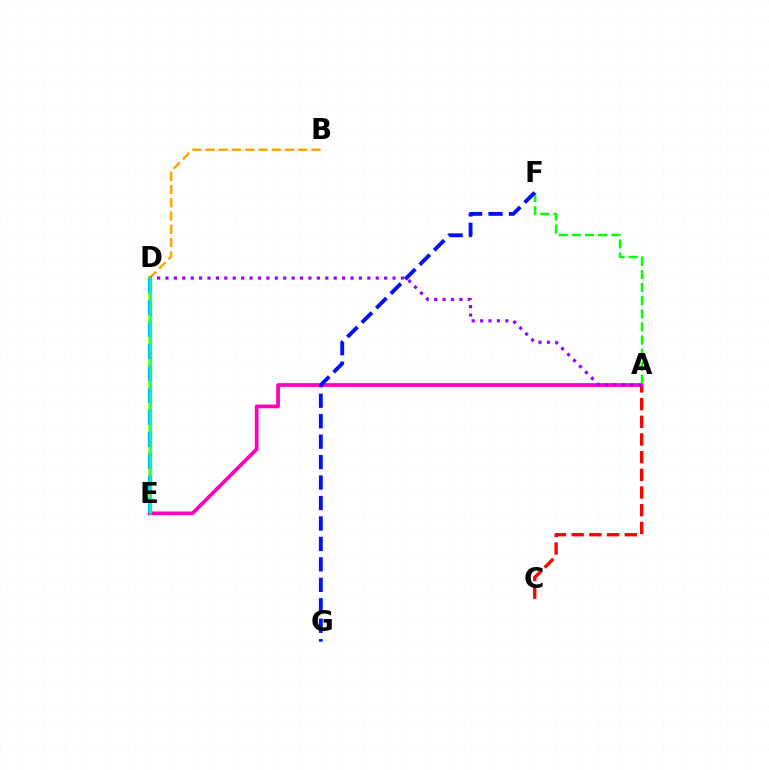{('D', 'E'): [{'color': '#b3ff00', 'line_style': 'solid', 'thickness': 2.99}, {'color': '#00b5ff', 'line_style': 'dashed', 'thickness': 2.98}, {'color': '#00ff9d', 'line_style': 'solid', 'thickness': 1.83}], ('A', 'C'): [{'color': '#ff0000', 'line_style': 'dashed', 'thickness': 2.4}], ('A', 'E'): [{'color': '#ff00bd', 'line_style': 'solid', 'thickness': 2.69}], ('B', 'D'): [{'color': '#ffa500', 'line_style': 'dashed', 'thickness': 1.8}], ('A', 'F'): [{'color': '#08ff00', 'line_style': 'dashed', 'thickness': 1.78}], ('A', 'D'): [{'color': '#9b00ff', 'line_style': 'dotted', 'thickness': 2.29}], ('F', 'G'): [{'color': '#0010ff', 'line_style': 'dashed', 'thickness': 2.78}]}